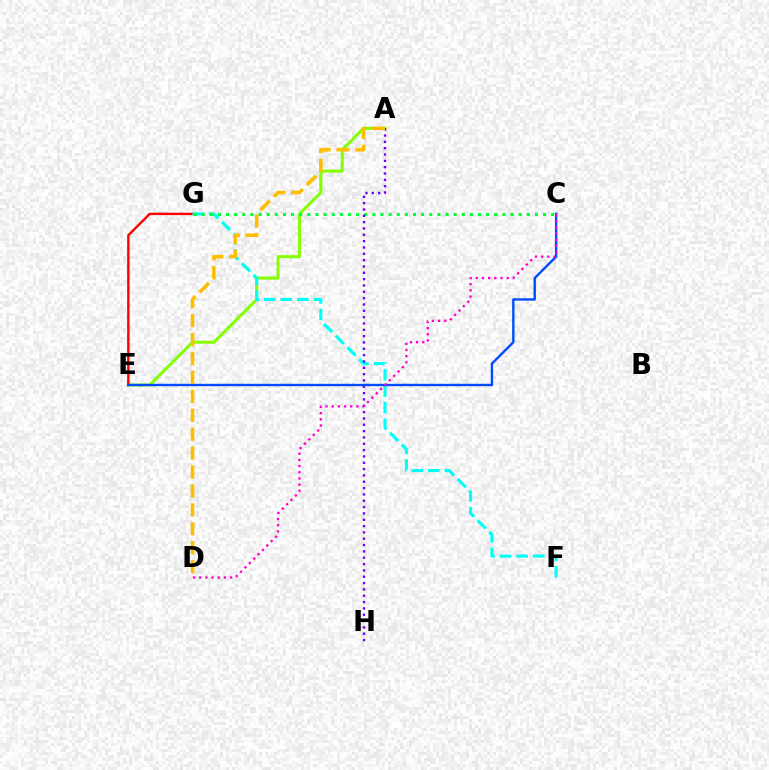{('A', 'E'): [{'color': '#84ff00', 'line_style': 'solid', 'thickness': 2.17}], ('E', 'G'): [{'color': '#ff0000', 'line_style': 'solid', 'thickness': 1.72}], ('F', 'G'): [{'color': '#00fff6', 'line_style': 'dashed', 'thickness': 2.25}], ('C', 'G'): [{'color': '#00ff39', 'line_style': 'dotted', 'thickness': 2.21}], ('A', 'H'): [{'color': '#7200ff', 'line_style': 'dotted', 'thickness': 1.72}], ('C', 'E'): [{'color': '#004bff', 'line_style': 'solid', 'thickness': 1.72}], ('C', 'D'): [{'color': '#ff00cf', 'line_style': 'dotted', 'thickness': 1.68}], ('A', 'D'): [{'color': '#ffbd00', 'line_style': 'dashed', 'thickness': 2.57}]}